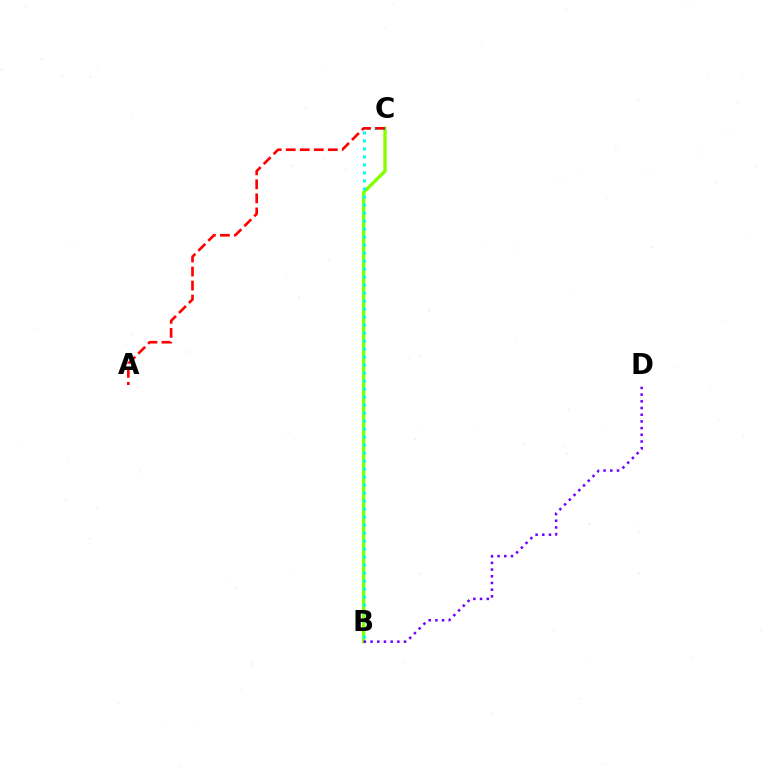{('B', 'C'): [{'color': '#84ff00', 'line_style': 'solid', 'thickness': 2.43}, {'color': '#00fff6', 'line_style': 'dotted', 'thickness': 2.17}], ('B', 'D'): [{'color': '#7200ff', 'line_style': 'dotted', 'thickness': 1.82}], ('A', 'C'): [{'color': '#ff0000', 'line_style': 'dashed', 'thickness': 1.91}]}